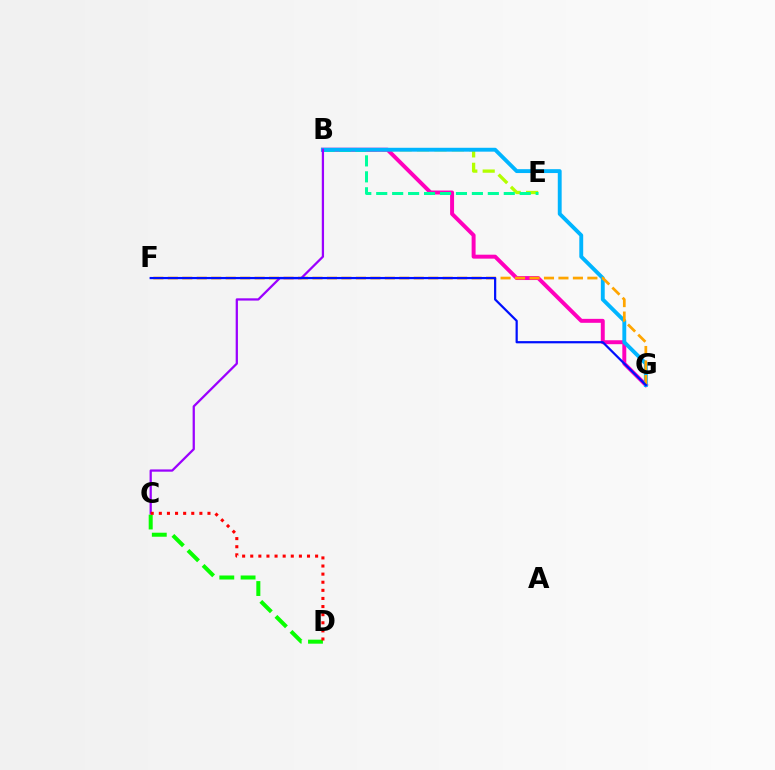{('B', 'E'): [{'color': '#b3ff00', 'line_style': 'dashed', 'thickness': 2.37}, {'color': '#00ff9d', 'line_style': 'dashed', 'thickness': 2.17}], ('B', 'G'): [{'color': '#ff00bd', 'line_style': 'solid', 'thickness': 2.85}, {'color': '#00b5ff', 'line_style': 'solid', 'thickness': 2.79}], ('F', 'G'): [{'color': '#ffa500', 'line_style': 'dashed', 'thickness': 1.97}, {'color': '#0010ff', 'line_style': 'solid', 'thickness': 1.6}], ('B', 'C'): [{'color': '#9b00ff', 'line_style': 'solid', 'thickness': 1.63}], ('C', 'D'): [{'color': '#08ff00', 'line_style': 'dashed', 'thickness': 2.89}, {'color': '#ff0000', 'line_style': 'dotted', 'thickness': 2.2}]}